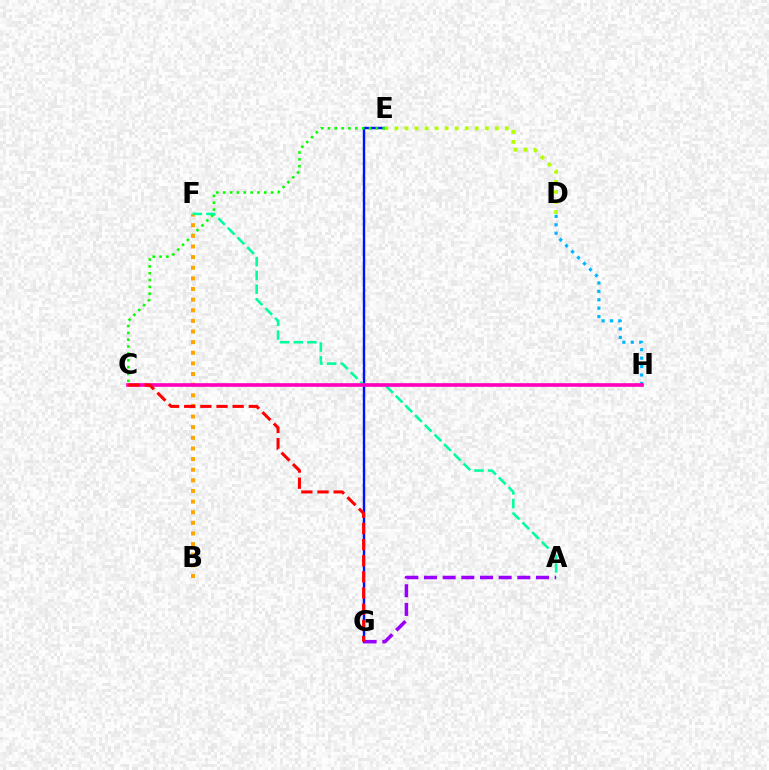{('D', 'H'): [{'color': '#00b5ff', 'line_style': 'dotted', 'thickness': 2.29}], ('E', 'G'): [{'color': '#0010ff', 'line_style': 'solid', 'thickness': 1.74}], ('C', 'E'): [{'color': '#08ff00', 'line_style': 'dotted', 'thickness': 1.86}], ('B', 'F'): [{'color': '#ffa500', 'line_style': 'dotted', 'thickness': 2.89}], ('D', 'E'): [{'color': '#b3ff00', 'line_style': 'dotted', 'thickness': 2.73}], ('A', 'F'): [{'color': '#00ff9d', 'line_style': 'dashed', 'thickness': 1.86}], ('C', 'H'): [{'color': '#ff00bd', 'line_style': 'solid', 'thickness': 2.61}], ('A', 'G'): [{'color': '#9b00ff', 'line_style': 'dashed', 'thickness': 2.54}], ('C', 'G'): [{'color': '#ff0000', 'line_style': 'dashed', 'thickness': 2.19}]}